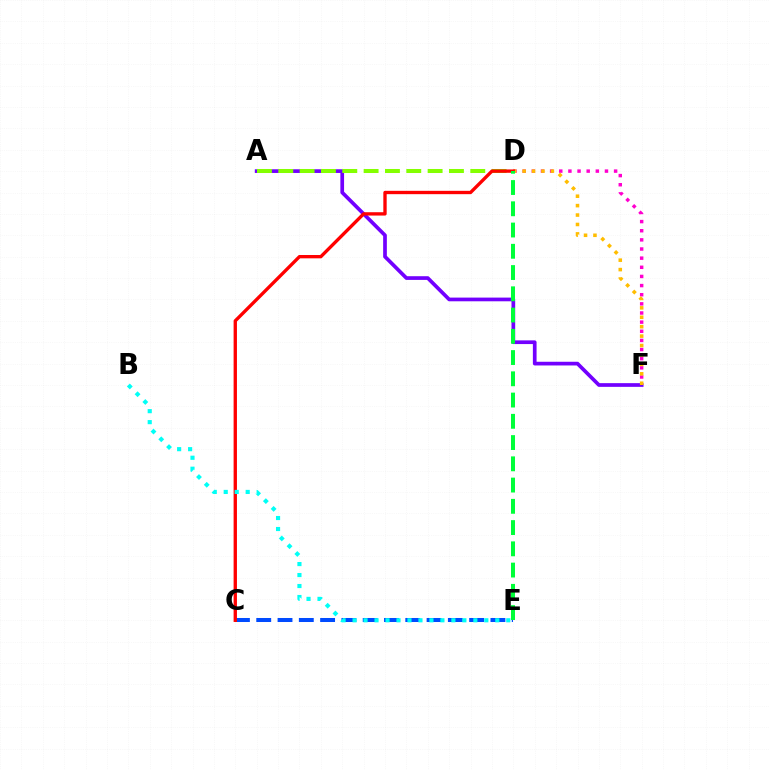{('A', 'F'): [{'color': '#7200ff', 'line_style': 'solid', 'thickness': 2.66}], ('D', 'F'): [{'color': '#ff00cf', 'line_style': 'dotted', 'thickness': 2.48}, {'color': '#ffbd00', 'line_style': 'dotted', 'thickness': 2.56}], ('A', 'D'): [{'color': '#84ff00', 'line_style': 'dashed', 'thickness': 2.9}], ('C', 'E'): [{'color': '#004bff', 'line_style': 'dashed', 'thickness': 2.89}], ('C', 'D'): [{'color': '#ff0000', 'line_style': 'solid', 'thickness': 2.41}], ('D', 'E'): [{'color': '#00ff39', 'line_style': 'dashed', 'thickness': 2.89}], ('B', 'E'): [{'color': '#00fff6', 'line_style': 'dotted', 'thickness': 2.98}]}